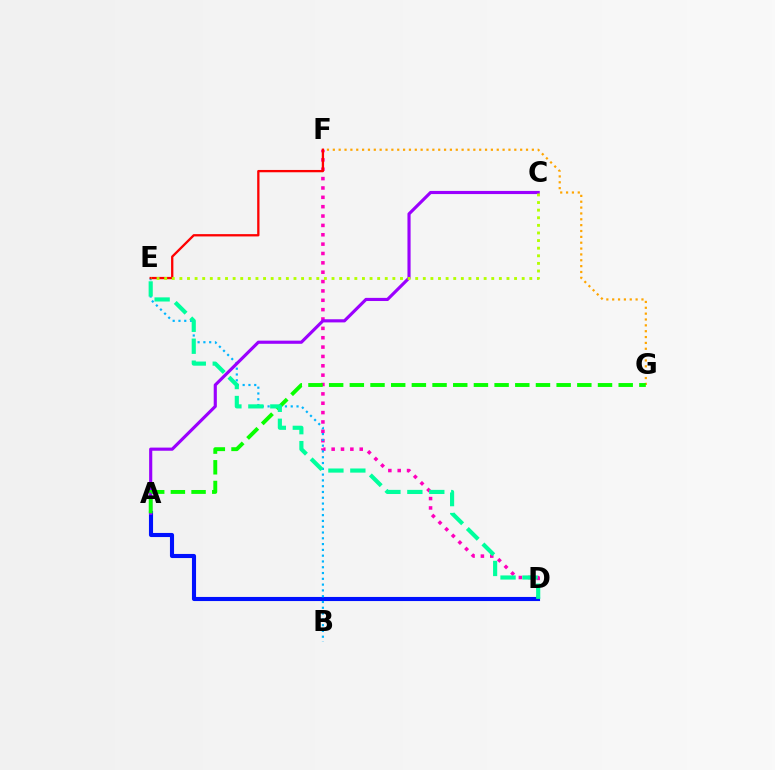{('D', 'F'): [{'color': '#ff00bd', 'line_style': 'dotted', 'thickness': 2.54}], ('F', 'G'): [{'color': '#ffa500', 'line_style': 'dotted', 'thickness': 1.59}], ('A', 'D'): [{'color': '#0010ff', 'line_style': 'solid', 'thickness': 2.95}], ('B', 'E'): [{'color': '#00b5ff', 'line_style': 'dotted', 'thickness': 1.57}], ('E', 'F'): [{'color': '#ff0000', 'line_style': 'solid', 'thickness': 1.66}], ('A', 'C'): [{'color': '#9b00ff', 'line_style': 'solid', 'thickness': 2.26}], ('C', 'E'): [{'color': '#b3ff00', 'line_style': 'dotted', 'thickness': 2.07}], ('A', 'G'): [{'color': '#08ff00', 'line_style': 'dashed', 'thickness': 2.81}], ('D', 'E'): [{'color': '#00ff9d', 'line_style': 'dashed', 'thickness': 2.98}]}